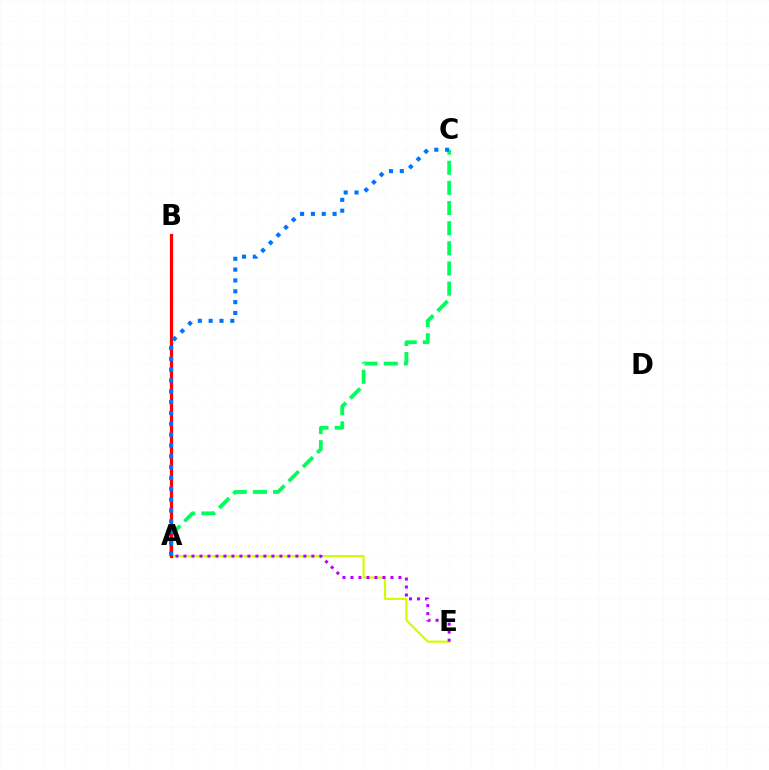{('A', 'C'): [{'color': '#00ff5c', 'line_style': 'dashed', 'thickness': 2.74}, {'color': '#0074ff', 'line_style': 'dotted', 'thickness': 2.94}], ('A', 'E'): [{'color': '#d1ff00', 'line_style': 'solid', 'thickness': 1.58}, {'color': '#b900ff', 'line_style': 'dotted', 'thickness': 2.17}], ('A', 'B'): [{'color': '#ff0000', 'line_style': 'solid', 'thickness': 2.32}]}